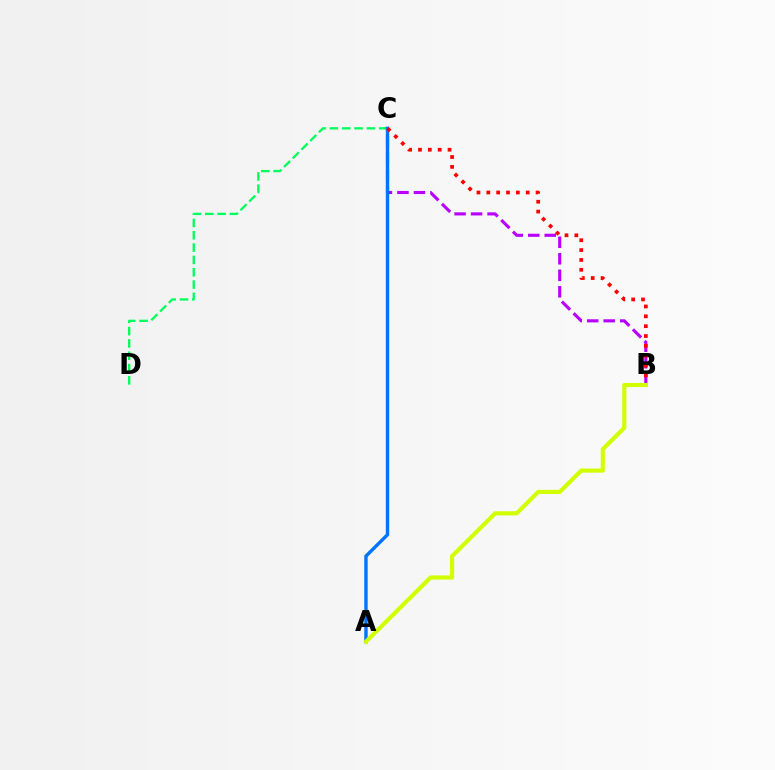{('C', 'D'): [{'color': '#00ff5c', 'line_style': 'dashed', 'thickness': 1.67}], ('B', 'C'): [{'color': '#b900ff', 'line_style': 'dashed', 'thickness': 2.24}, {'color': '#ff0000', 'line_style': 'dotted', 'thickness': 2.68}], ('A', 'C'): [{'color': '#0074ff', 'line_style': 'solid', 'thickness': 2.44}], ('A', 'B'): [{'color': '#d1ff00', 'line_style': 'solid', 'thickness': 2.98}]}